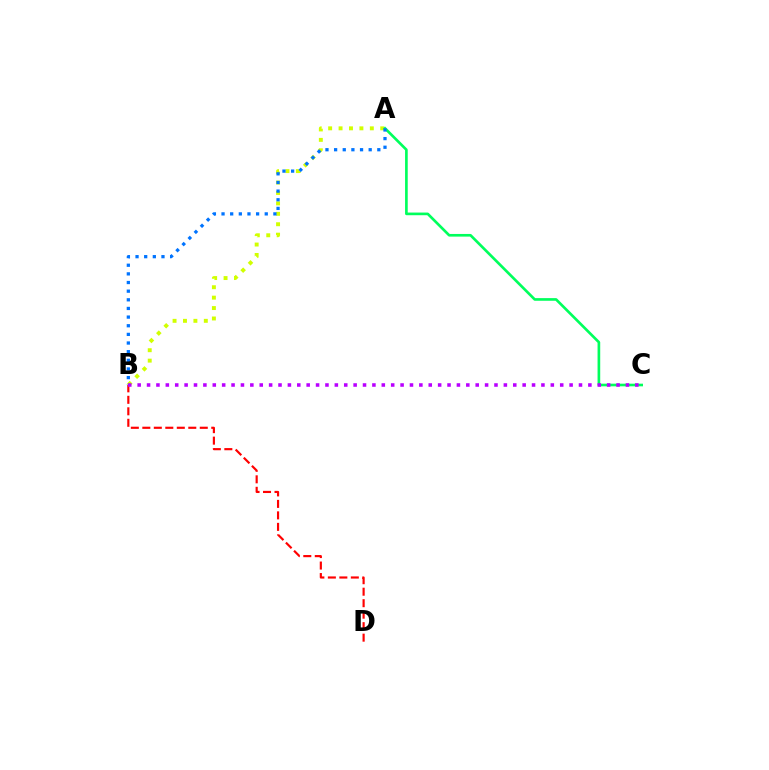{('B', 'D'): [{'color': '#ff0000', 'line_style': 'dashed', 'thickness': 1.56}], ('A', 'B'): [{'color': '#d1ff00', 'line_style': 'dotted', 'thickness': 2.83}, {'color': '#0074ff', 'line_style': 'dotted', 'thickness': 2.35}], ('A', 'C'): [{'color': '#00ff5c', 'line_style': 'solid', 'thickness': 1.91}], ('B', 'C'): [{'color': '#b900ff', 'line_style': 'dotted', 'thickness': 2.55}]}